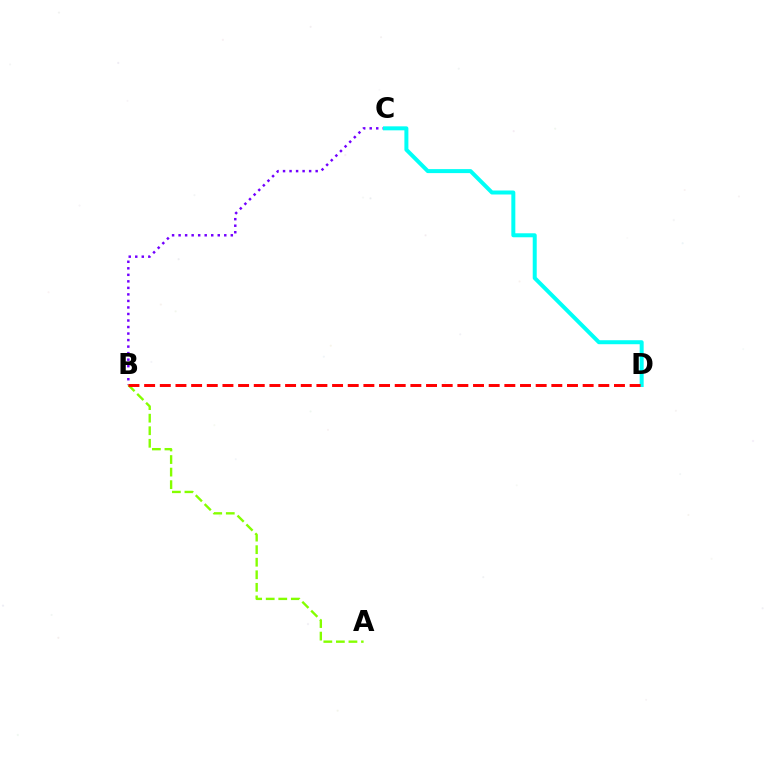{('B', 'C'): [{'color': '#7200ff', 'line_style': 'dotted', 'thickness': 1.77}], ('C', 'D'): [{'color': '#00fff6', 'line_style': 'solid', 'thickness': 2.87}], ('A', 'B'): [{'color': '#84ff00', 'line_style': 'dashed', 'thickness': 1.71}], ('B', 'D'): [{'color': '#ff0000', 'line_style': 'dashed', 'thickness': 2.13}]}